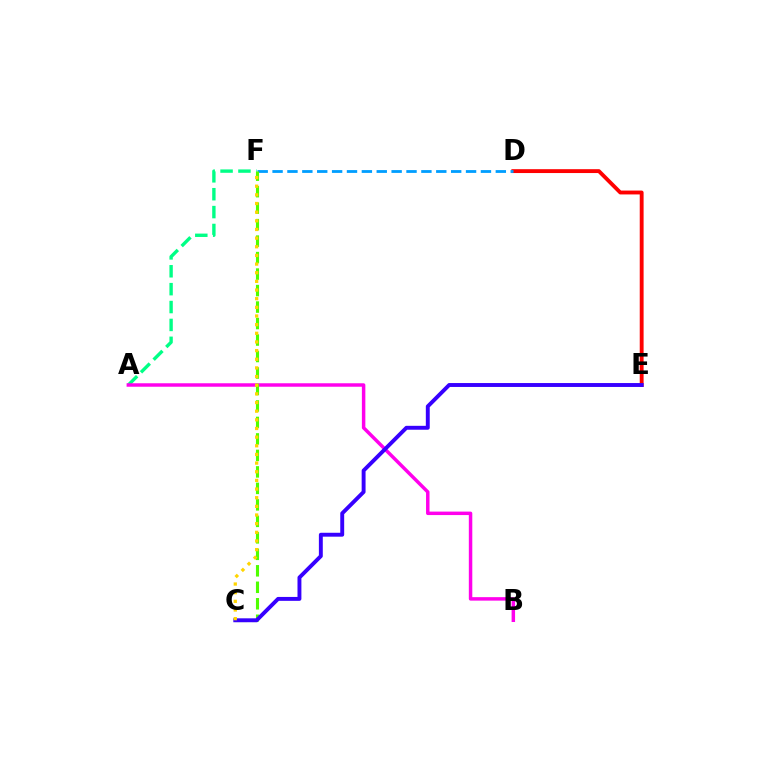{('D', 'E'): [{'color': '#ff0000', 'line_style': 'solid', 'thickness': 2.78}], ('A', 'F'): [{'color': '#00ff86', 'line_style': 'dashed', 'thickness': 2.43}], ('D', 'F'): [{'color': '#009eff', 'line_style': 'dashed', 'thickness': 2.02}], ('A', 'B'): [{'color': '#ff00ed', 'line_style': 'solid', 'thickness': 2.5}], ('C', 'F'): [{'color': '#4fff00', 'line_style': 'dashed', 'thickness': 2.24}, {'color': '#ffd500', 'line_style': 'dotted', 'thickness': 2.35}], ('C', 'E'): [{'color': '#3700ff', 'line_style': 'solid', 'thickness': 2.81}]}